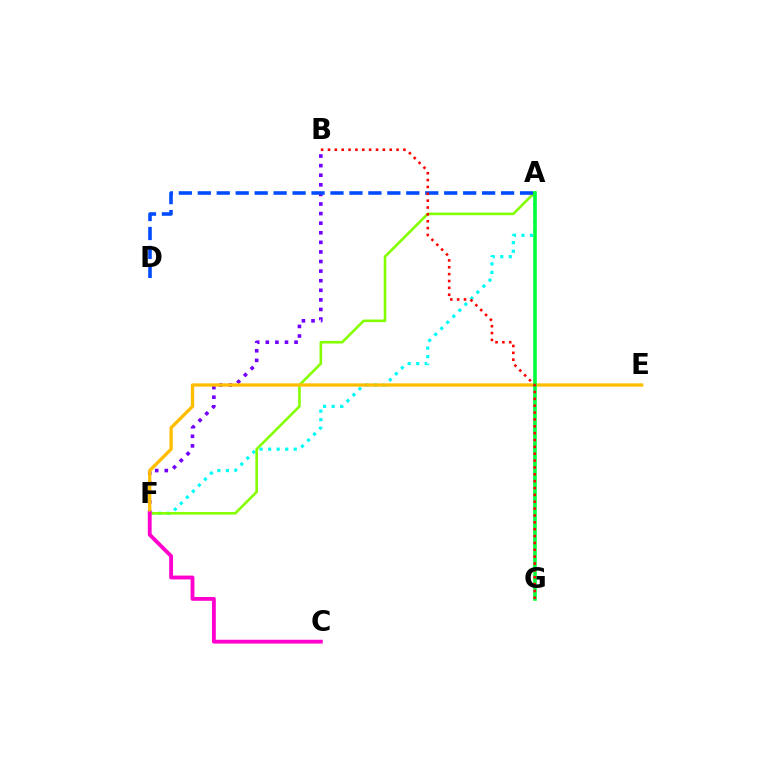{('B', 'F'): [{'color': '#7200ff', 'line_style': 'dotted', 'thickness': 2.61}], ('A', 'F'): [{'color': '#00fff6', 'line_style': 'dotted', 'thickness': 2.32}, {'color': '#84ff00', 'line_style': 'solid', 'thickness': 1.87}], ('E', 'F'): [{'color': '#ffbd00', 'line_style': 'solid', 'thickness': 2.38}], ('A', 'D'): [{'color': '#004bff', 'line_style': 'dashed', 'thickness': 2.58}], ('A', 'G'): [{'color': '#00ff39', 'line_style': 'solid', 'thickness': 2.59}], ('C', 'F'): [{'color': '#ff00cf', 'line_style': 'solid', 'thickness': 2.76}], ('B', 'G'): [{'color': '#ff0000', 'line_style': 'dotted', 'thickness': 1.86}]}